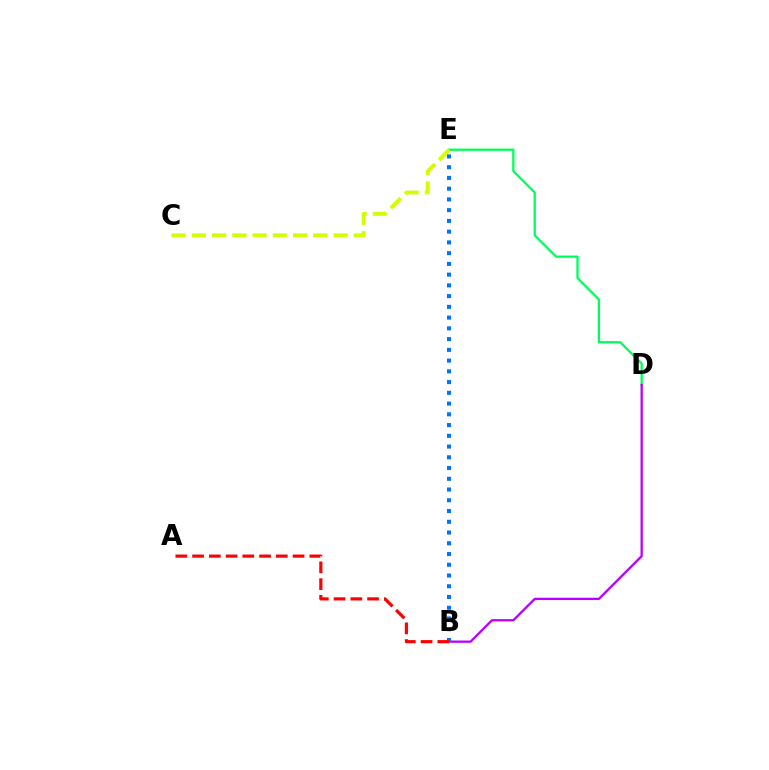{('D', 'E'): [{'color': '#00ff5c', 'line_style': 'solid', 'thickness': 1.66}], ('B', 'D'): [{'color': '#b900ff', 'line_style': 'solid', 'thickness': 1.65}], ('B', 'E'): [{'color': '#0074ff', 'line_style': 'dotted', 'thickness': 2.92}], ('C', 'E'): [{'color': '#d1ff00', 'line_style': 'dashed', 'thickness': 2.75}], ('A', 'B'): [{'color': '#ff0000', 'line_style': 'dashed', 'thickness': 2.28}]}